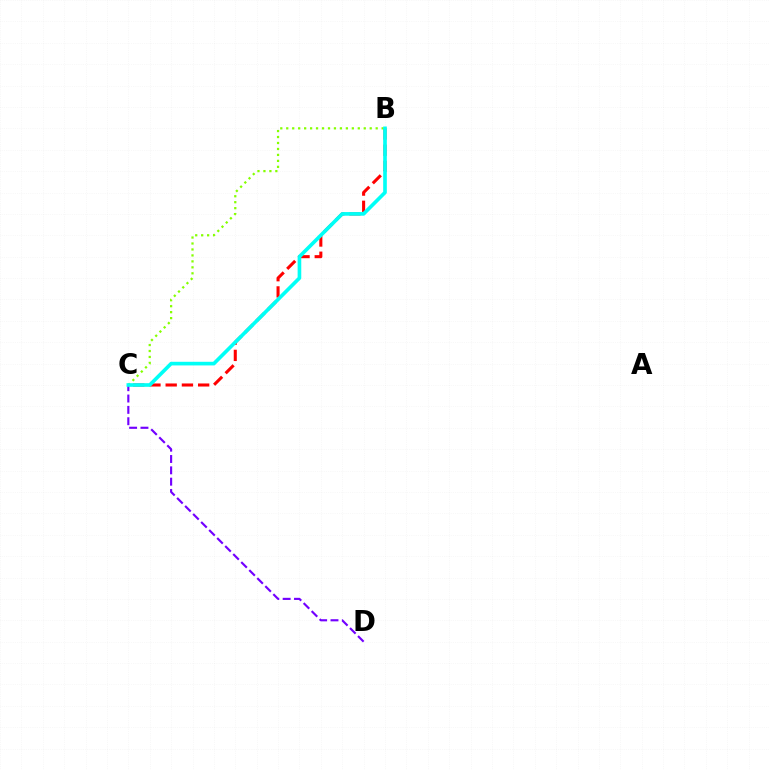{('C', 'D'): [{'color': '#7200ff', 'line_style': 'dashed', 'thickness': 1.54}], ('B', 'C'): [{'color': '#ff0000', 'line_style': 'dashed', 'thickness': 2.21}, {'color': '#84ff00', 'line_style': 'dotted', 'thickness': 1.62}, {'color': '#00fff6', 'line_style': 'solid', 'thickness': 2.62}]}